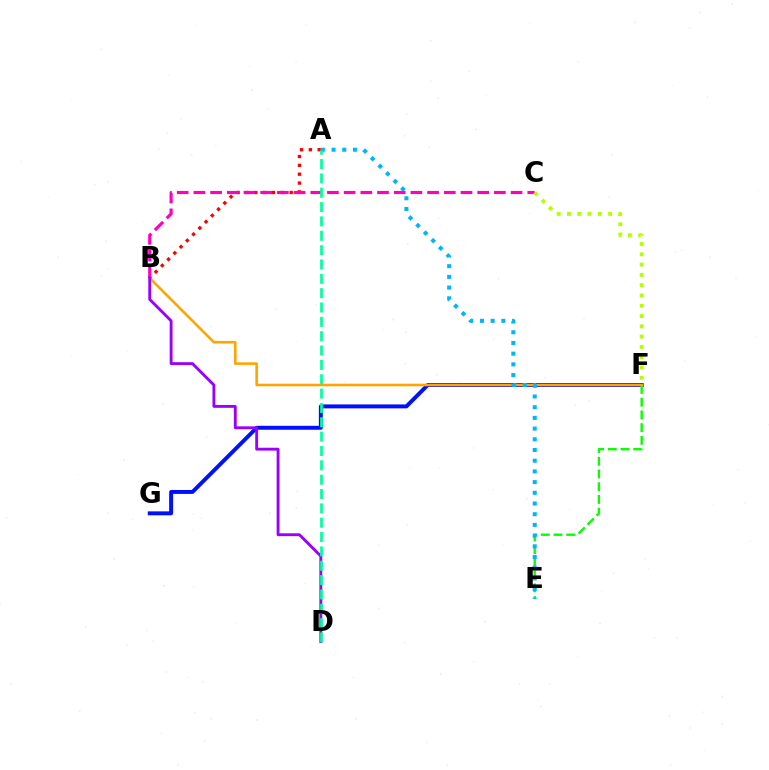{('A', 'B'): [{'color': '#ff0000', 'line_style': 'dotted', 'thickness': 2.4}], ('F', 'G'): [{'color': '#0010ff', 'line_style': 'solid', 'thickness': 2.84}], ('E', 'F'): [{'color': '#08ff00', 'line_style': 'dashed', 'thickness': 1.73}], ('B', 'F'): [{'color': '#ffa500', 'line_style': 'solid', 'thickness': 1.87}], ('A', 'E'): [{'color': '#00b5ff', 'line_style': 'dotted', 'thickness': 2.91}], ('B', 'C'): [{'color': '#ff00bd', 'line_style': 'dashed', 'thickness': 2.27}], ('B', 'D'): [{'color': '#9b00ff', 'line_style': 'solid', 'thickness': 2.07}], ('A', 'D'): [{'color': '#00ff9d', 'line_style': 'dashed', 'thickness': 1.95}], ('C', 'F'): [{'color': '#b3ff00', 'line_style': 'dotted', 'thickness': 2.79}]}